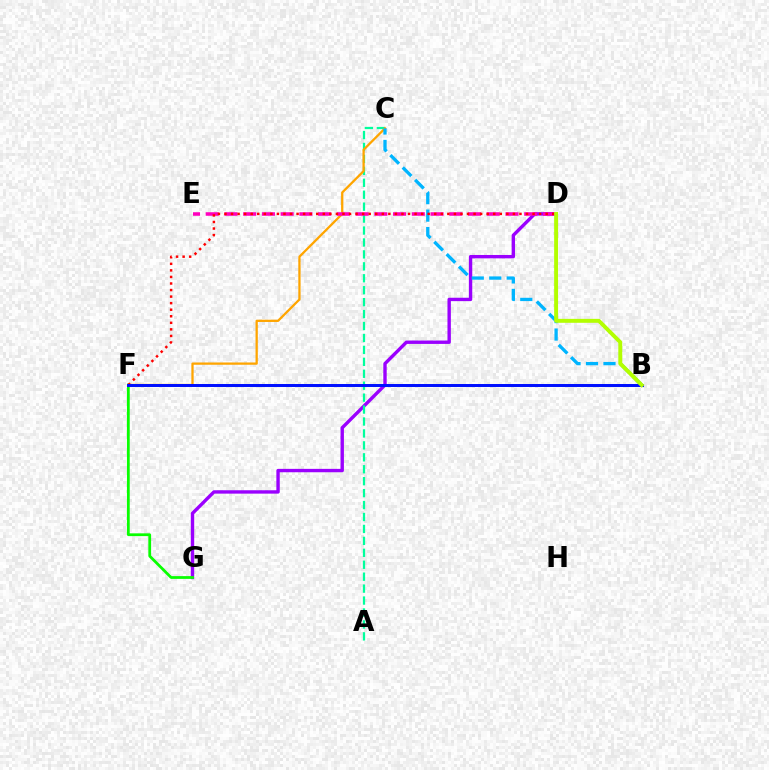{('D', 'G'): [{'color': '#9b00ff', 'line_style': 'solid', 'thickness': 2.44}], ('F', 'G'): [{'color': '#08ff00', 'line_style': 'solid', 'thickness': 1.99}], ('A', 'C'): [{'color': '#00ff9d', 'line_style': 'dashed', 'thickness': 1.62}], ('C', 'F'): [{'color': '#ffa500', 'line_style': 'solid', 'thickness': 1.64}], ('B', 'C'): [{'color': '#00b5ff', 'line_style': 'dashed', 'thickness': 2.37}], ('D', 'E'): [{'color': '#ff00bd', 'line_style': 'dashed', 'thickness': 2.55}], ('D', 'F'): [{'color': '#ff0000', 'line_style': 'dotted', 'thickness': 1.78}], ('B', 'F'): [{'color': '#0010ff', 'line_style': 'solid', 'thickness': 2.14}], ('B', 'D'): [{'color': '#b3ff00', 'line_style': 'solid', 'thickness': 2.83}]}